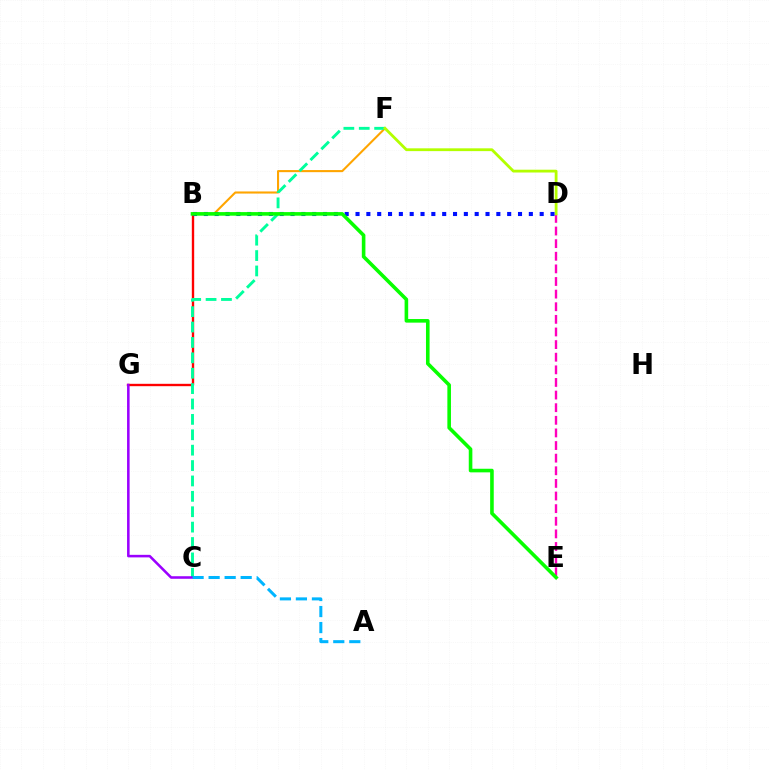{('B', 'F'): [{'color': '#ffa500', 'line_style': 'solid', 'thickness': 1.51}], ('B', 'G'): [{'color': '#ff0000', 'line_style': 'solid', 'thickness': 1.7}], ('D', 'E'): [{'color': '#ff00bd', 'line_style': 'dashed', 'thickness': 1.71}], ('C', 'F'): [{'color': '#00ff9d', 'line_style': 'dashed', 'thickness': 2.09}], ('D', 'F'): [{'color': '#b3ff00', 'line_style': 'solid', 'thickness': 2.02}], ('C', 'G'): [{'color': '#9b00ff', 'line_style': 'solid', 'thickness': 1.84}], ('A', 'C'): [{'color': '#00b5ff', 'line_style': 'dashed', 'thickness': 2.18}], ('B', 'D'): [{'color': '#0010ff', 'line_style': 'dotted', 'thickness': 2.94}], ('B', 'E'): [{'color': '#08ff00', 'line_style': 'solid', 'thickness': 2.59}]}